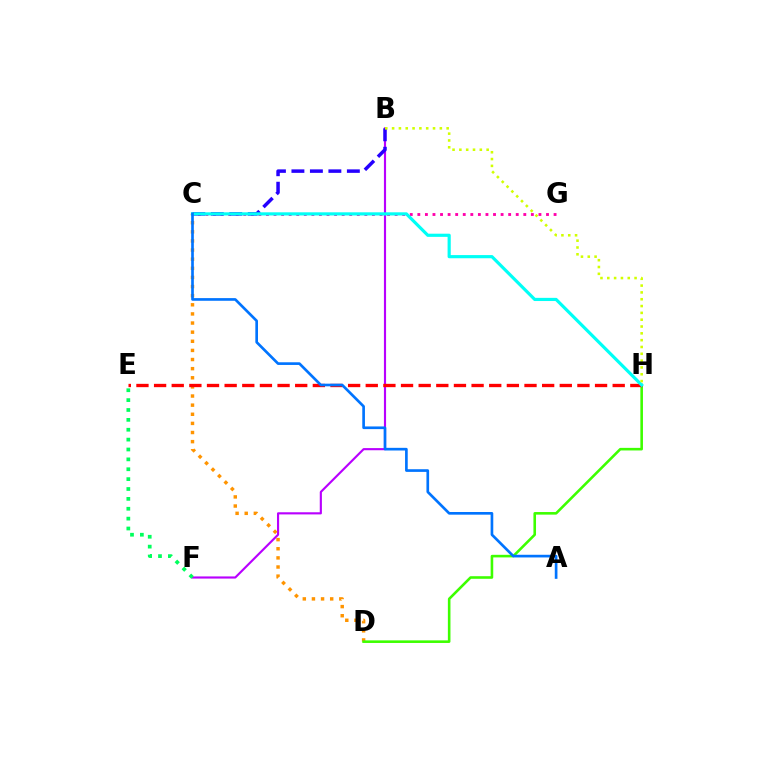{('B', 'F'): [{'color': '#b900ff', 'line_style': 'solid', 'thickness': 1.55}], ('C', 'D'): [{'color': '#ff9400', 'line_style': 'dotted', 'thickness': 2.48}], ('E', 'F'): [{'color': '#00ff5c', 'line_style': 'dotted', 'thickness': 2.68}], ('D', 'H'): [{'color': '#3dff00', 'line_style': 'solid', 'thickness': 1.86}], ('E', 'H'): [{'color': '#ff0000', 'line_style': 'dashed', 'thickness': 2.4}], ('C', 'G'): [{'color': '#ff00ac', 'line_style': 'dotted', 'thickness': 2.06}], ('B', 'C'): [{'color': '#2500ff', 'line_style': 'dashed', 'thickness': 2.51}], ('C', 'H'): [{'color': '#00fff6', 'line_style': 'solid', 'thickness': 2.28}], ('A', 'C'): [{'color': '#0074ff', 'line_style': 'solid', 'thickness': 1.92}], ('B', 'H'): [{'color': '#d1ff00', 'line_style': 'dotted', 'thickness': 1.85}]}